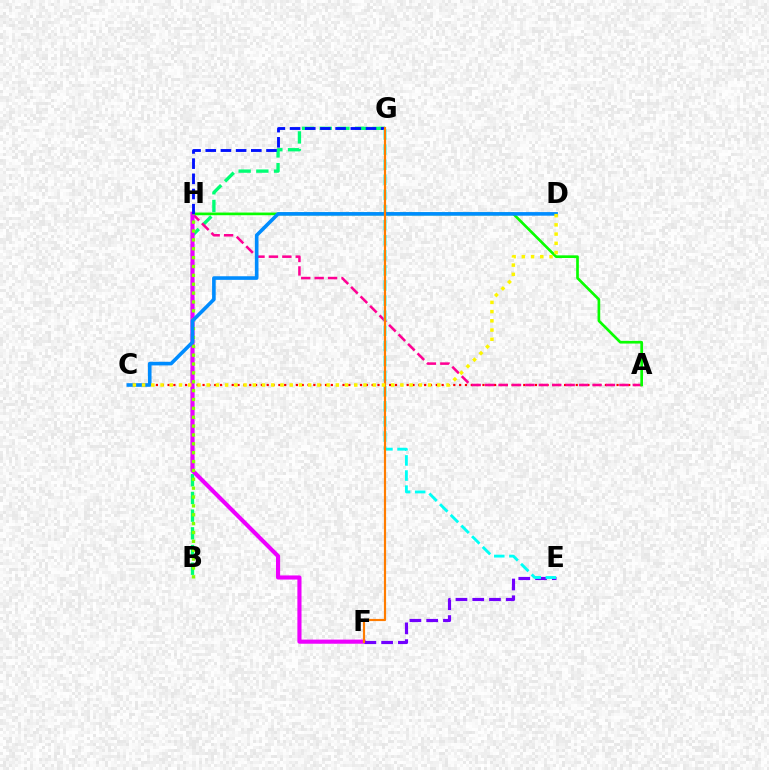{('A', 'C'): [{'color': '#ff0000', 'line_style': 'dotted', 'thickness': 1.58}], ('B', 'G'): [{'color': '#00ff74', 'line_style': 'dashed', 'thickness': 2.4}], ('A', 'H'): [{'color': '#ff0094', 'line_style': 'dashed', 'thickness': 1.82}, {'color': '#08ff00', 'line_style': 'solid', 'thickness': 1.93}], ('F', 'H'): [{'color': '#ee00ff', 'line_style': 'solid', 'thickness': 2.97}], ('E', 'F'): [{'color': '#7200ff', 'line_style': 'dashed', 'thickness': 2.28}], ('G', 'H'): [{'color': '#0010ff', 'line_style': 'dashed', 'thickness': 2.06}], ('B', 'H'): [{'color': '#84ff00', 'line_style': 'dotted', 'thickness': 2.41}], ('E', 'G'): [{'color': '#00fff6', 'line_style': 'dashed', 'thickness': 2.05}], ('C', 'D'): [{'color': '#008cff', 'line_style': 'solid', 'thickness': 2.6}, {'color': '#fcf500', 'line_style': 'dotted', 'thickness': 2.51}], ('F', 'G'): [{'color': '#ff7c00', 'line_style': 'solid', 'thickness': 1.57}]}